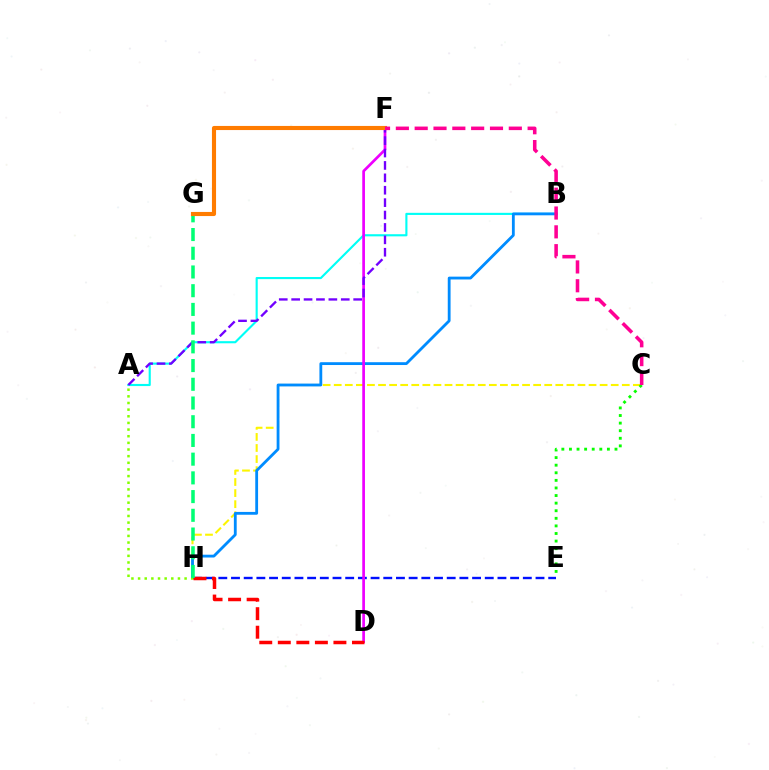{('E', 'H'): [{'color': '#0010ff', 'line_style': 'dashed', 'thickness': 1.72}], ('C', 'H'): [{'color': '#fcf500', 'line_style': 'dashed', 'thickness': 1.51}], ('A', 'B'): [{'color': '#00fff6', 'line_style': 'solid', 'thickness': 1.53}], ('B', 'H'): [{'color': '#008cff', 'line_style': 'solid', 'thickness': 2.03}], ('D', 'F'): [{'color': '#ee00ff', 'line_style': 'solid', 'thickness': 1.95}], ('A', 'F'): [{'color': '#7200ff', 'line_style': 'dashed', 'thickness': 1.68}], ('A', 'H'): [{'color': '#84ff00', 'line_style': 'dotted', 'thickness': 1.81}], ('D', 'H'): [{'color': '#ff0000', 'line_style': 'dashed', 'thickness': 2.52}], ('C', 'E'): [{'color': '#08ff00', 'line_style': 'dotted', 'thickness': 2.06}], ('G', 'H'): [{'color': '#00ff74', 'line_style': 'dashed', 'thickness': 2.54}], ('F', 'G'): [{'color': '#ff7c00', 'line_style': 'solid', 'thickness': 2.96}], ('C', 'F'): [{'color': '#ff0094', 'line_style': 'dashed', 'thickness': 2.56}]}